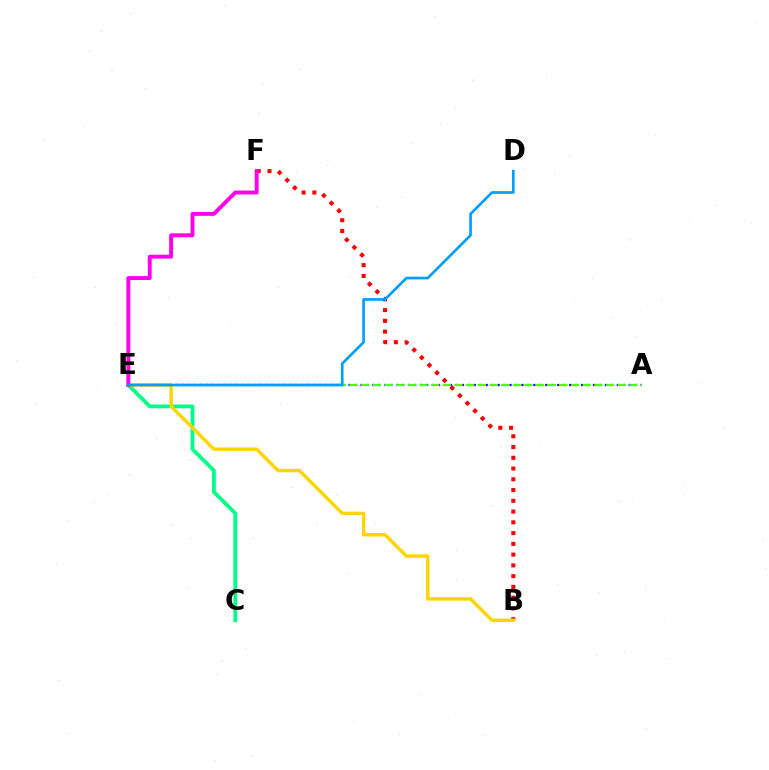{('B', 'F'): [{'color': '#ff0000', 'line_style': 'dotted', 'thickness': 2.92}], ('A', 'E'): [{'color': '#3700ff', 'line_style': 'dotted', 'thickness': 1.62}, {'color': '#4fff00', 'line_style': 'dashed', 'thickness': 1.58}], ('C', 'E'): [{'color': '#00ff86', 'line_style': 'solid', 'thickness': 2.73}], ('B', 'E'): [{'color': '#ffd500', 'line_style': 'solid', 'thickness': 2.46}], ('E', 'F'): [{'color': '#ff00ed', 'line_style': 'solid', 'thickness': 2.81}], ('D', 'E'): [{'color': '#009eff', 'line_style': 'solid', 'thickness': 1.92}]}